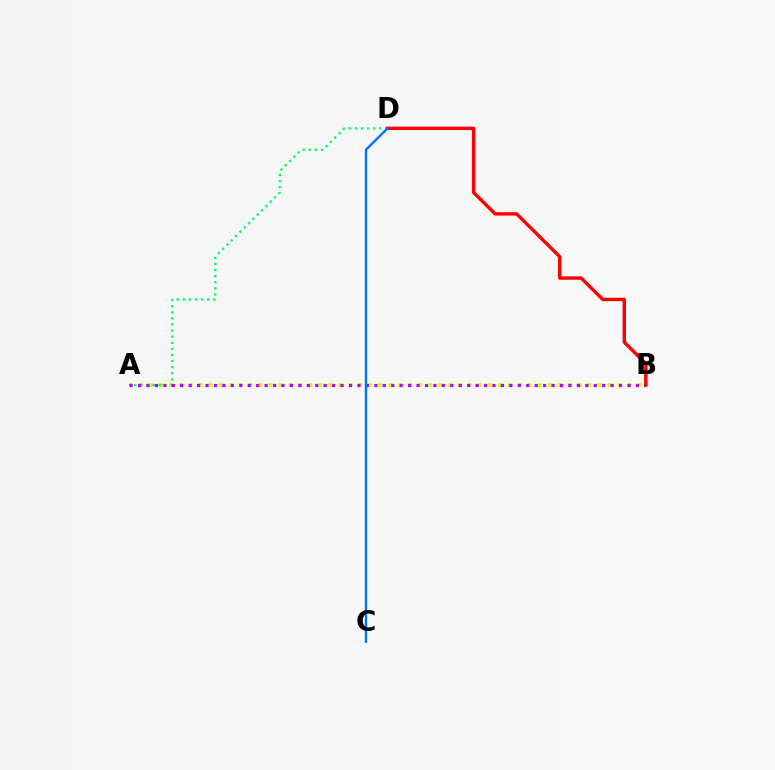{('A', 'B'): [{'color': '#d1ff00', 'line_style': 'dotted', 'thickness': 2.71}, {'color': '#b900ff', 'line_style': 'dotted', 'thickness': 2.29}], ('A', 'D'): [{'color': '#00ff5c', 'line_style': 'dotted', 'thickness': 1.66}], ('B', 'D'): [{'color': '#ff0000', 'line_style': 'solid', 'thickness': 2.43}], ('C', 'D'): [{'color': '#0074ff', 'line_style': 'solid', 'thickness': 1.72}]}